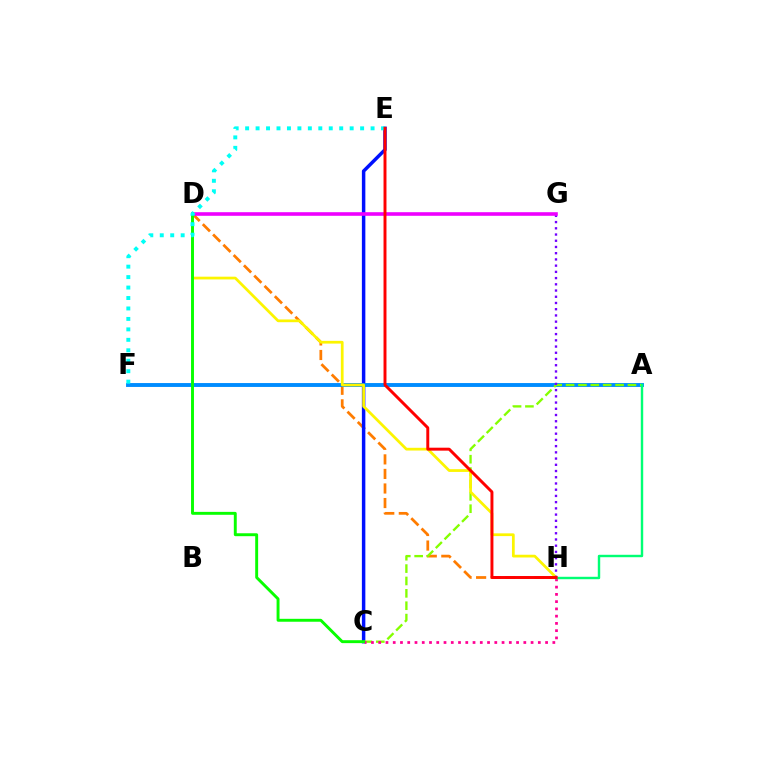{('D', 'H'): [{'color': '#ff7c00', 'line_style': 'dashed', 'thickness': 1.98}, {'color': '#fcf500', 'line_style': 'solid', 'thickness': 1.97}], ('C', 'E'): [{'color': '#0010ff', 'line_style': 'solid', 'thickness': 2.5}], ('A', 'F'): [{'color': '#008cff', 'line_style': 'solid', 'thickness': 2.8}], ('A', 'C'): [{'color': '#84ff00', 'line_style': 'dashed', 'thickness': 1.68}], ('C', 'H'): [{'color': '#ff0094', 'line_style': 'dotted', 'thickness': 1.97}], ('G', 'H'): [{'color': '#7200ff', 'line_style': 'dotted', 'thickness': 1.69}], ('D', 'G'): [{'color': '#ee00ff', 'line_style': 'solid', 'thickness': 2.59}], ('C', 'D'): [{'color': '#08ff00', 'line_style': 'solid', 'thickness': 2.1}], ('E', 'F'): [{'color': '#00fff6', 'line_style': 'dotted', 'thickness': 2.84}], ('A', 'H'): [{'color': '#00ff74', 'line_style': 'solid', 'thickness': 1.74}], ('E', 'H'): [{'color': '#ff0000', 'line_style': 'solid', 'thickness': 2.12}]}